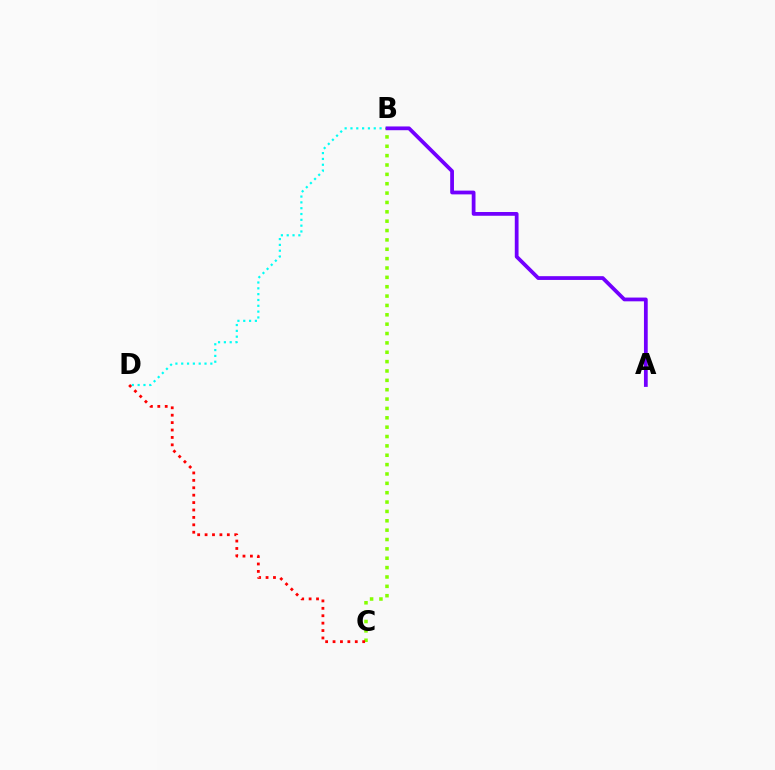{('B', 'D'): [{'color': '#00fff6', 'line_style': 'dotted', 'thickness': 1.58}], ('B', 'C'): [{'color': '#84ff00', 'line_style': 'dotted', 'thickness': 2.54}], ('C', 'D'): [{'color': '#ff0000', 'line_style': 'dotted', 'thickness': 2.01}], ('A', 'B'): [{'color': '#7200ff', 'line_style': 'solid', 'thickness': 2.71}]}